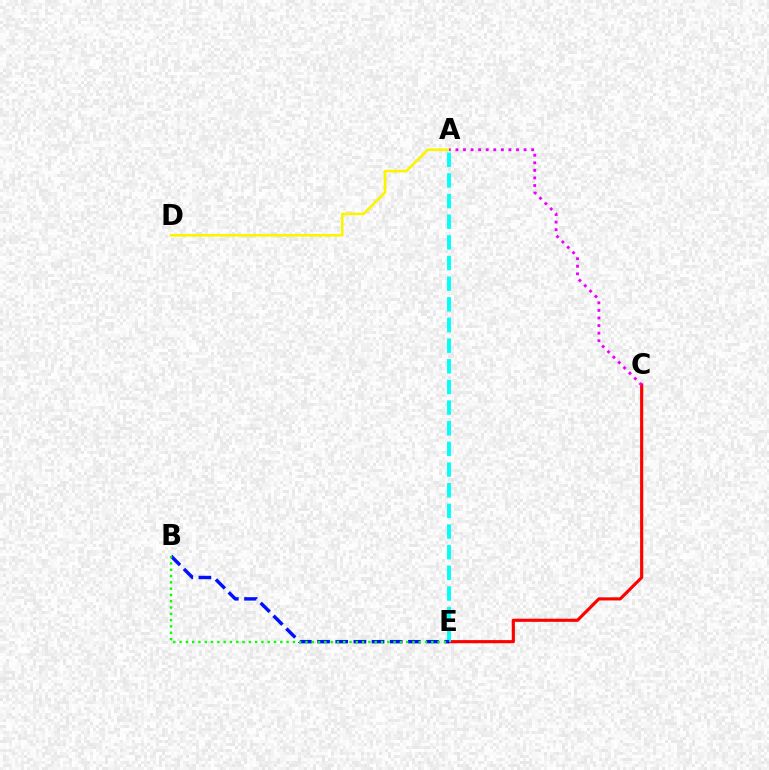{('C', 'E'): [{'color': '#ff0000', 'line_style': 'solid', 'thickness': 2.25}], ('A', 'E'): [{'color': '#00fff6', 'line_style': 'dashed', 'thickness': 2.81}], ('A', 'D'): [{'color': '#fcf500', 'line_style': 'solid', 'thickness': 1.9}], ('B', 'E'): [{'color': '#0010ff', 'line_style': 'dashed', 'thickness': 2.47}, {'color': '#08ff00', 'line_style': 'dotted', 'thickness': 1.71}], ('A', 'C'): [{'color': '#ee00ff', 'line_style': 'dotted', 'thickness': 2.06}]}